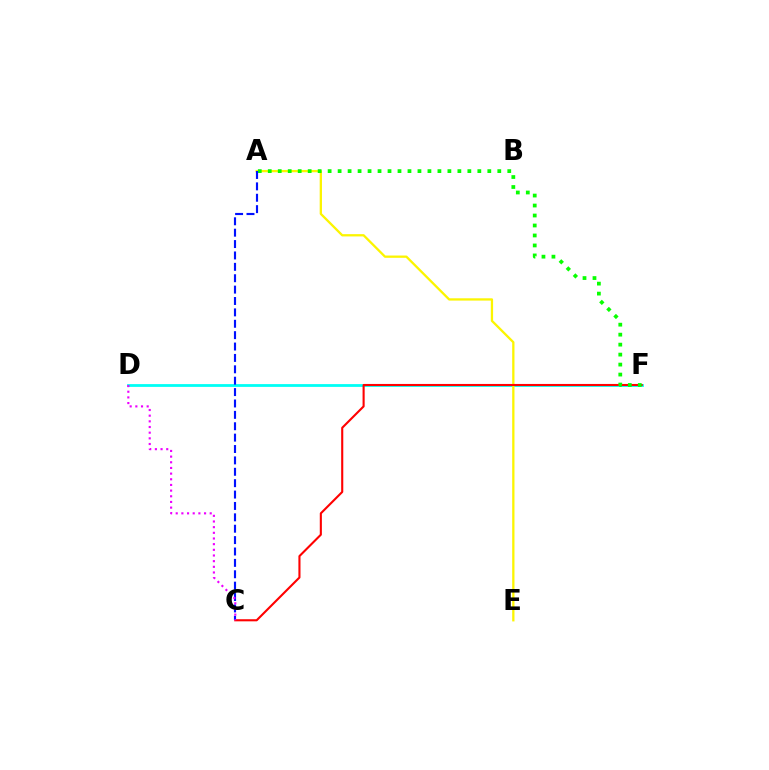{('D', 'F'): [{'color': '#00fff6', 'line_style': 'solid', 'thickness': 2.01}], ('A', 'E'): [{'color': '#fcf500', 'line_style': 'solid', 'thickness': 1.65}], ('C', 'F'): [{'color': '#ff0000', 'line_style': 'solid', 'thickness': 1.51}], ('A', 'F'): [{'color': '#08ff00', 'line_style': 'dotted', 'thickness': 2.71}], ('A', 'C'): [{'color': '#0010ff', 'line_style': 'dashed', 'thickness': 1.55}], ('C', 'D'): [{'color': '#ee00ff', 'line_style': 'dotted', 'thickness': 1.54}]}